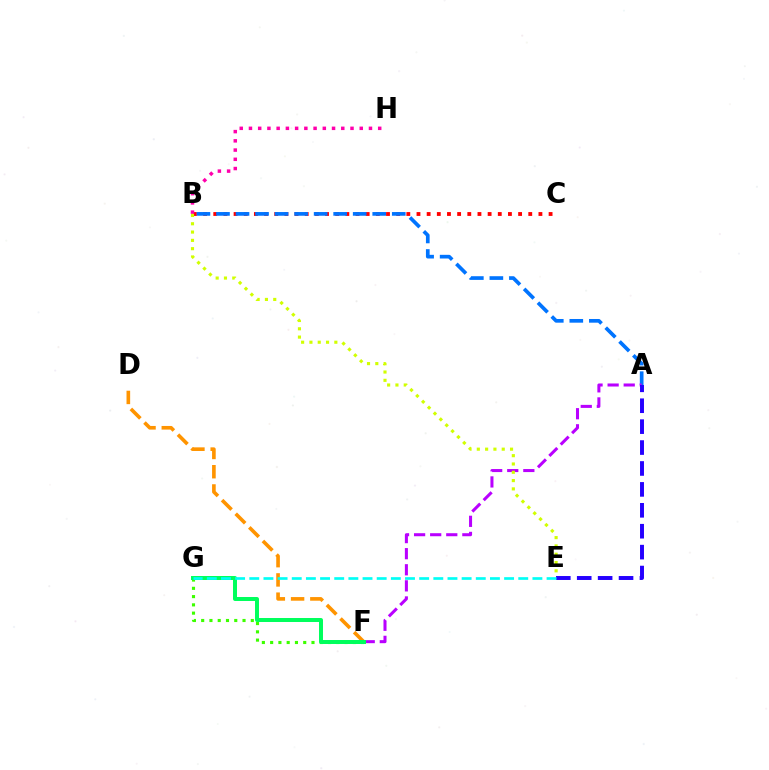{('B', 'C'): [{'color': '#ff0000', 'line_style': 'dotted', 'thickness': 2.76}], ('A', 'B'): [{'color': '#0074ff', 'line_style': 'dashed', 'thickness': 2.65}], ('F', 'G'): [{'color': '#3dff00', 'line_style': 'dotted', 'thickness': 2.25}, {'color': '#00ff5c', 'line_style': 'solid', 'thickness': 2.87}], ('D', 'F'): [{'color': '#ff9400', 'line_style': 'dashed', 'thickness': 2.62}], ('A', 'F'): [{'color': '#b900ff', 'line_style': 'dashed', 'thickness': 2.19}], ('A', 'E'): [{'color': '#2500ff', 'line_style': 'dashed', 'thickness': 2.84}], ('E', 'G'): [{'color': '#00fff6', 'line_style': 'dashed', 'thickness': 1.92}], ('B', 'H'): [{'color': '#ff00ac', 'line_style': 'dotted', 'thickness': 2.51}], ('B', 'E'): [{'color': '#d1ff00', 'line_style': 'dotted', 'thickness': 2.26}]}